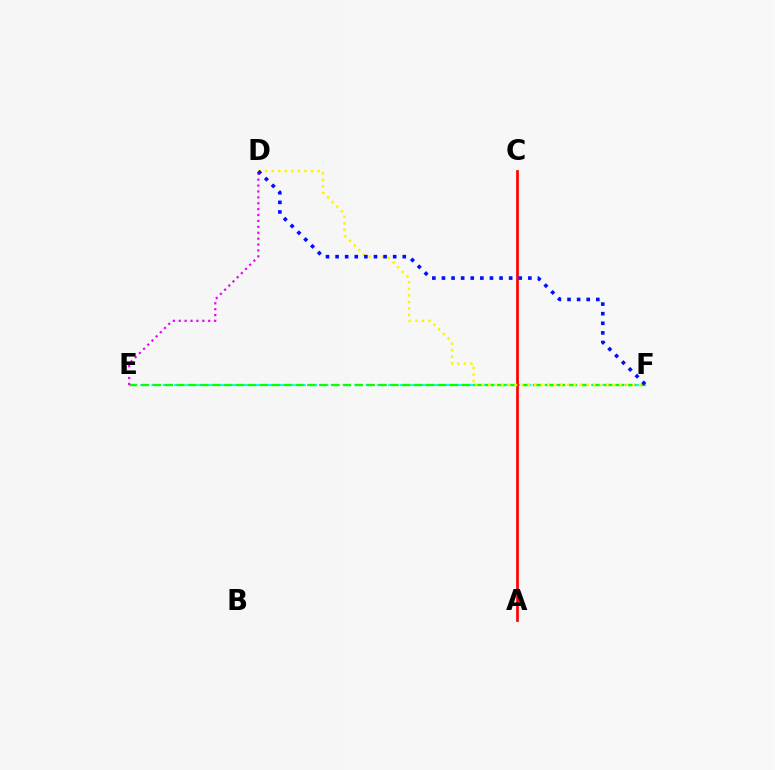{('E', 'F'): [{'color': '#00fff6', 'line_style': 'dashed', 'thickness': 1.53}, {'color': '#08ff00', 'line_style': 'dashed', 'thickness': 1.61}], ('A', 'C'): [{'color': '#ff0000', 'line_style': 'solid', 'thickness': 1.95}], ('D', 'E'): [{'color': '#ee00ff', 'line_style': 'dotted', 'thickness': 1.6}], ('D', 'F'): [{'color': '#fcf500', 'line_style': 'dotted', 'thickness': 1.78}, {'color': '#0010ff', 'line_style': 'dotted', 'thickness': 2.61}]}